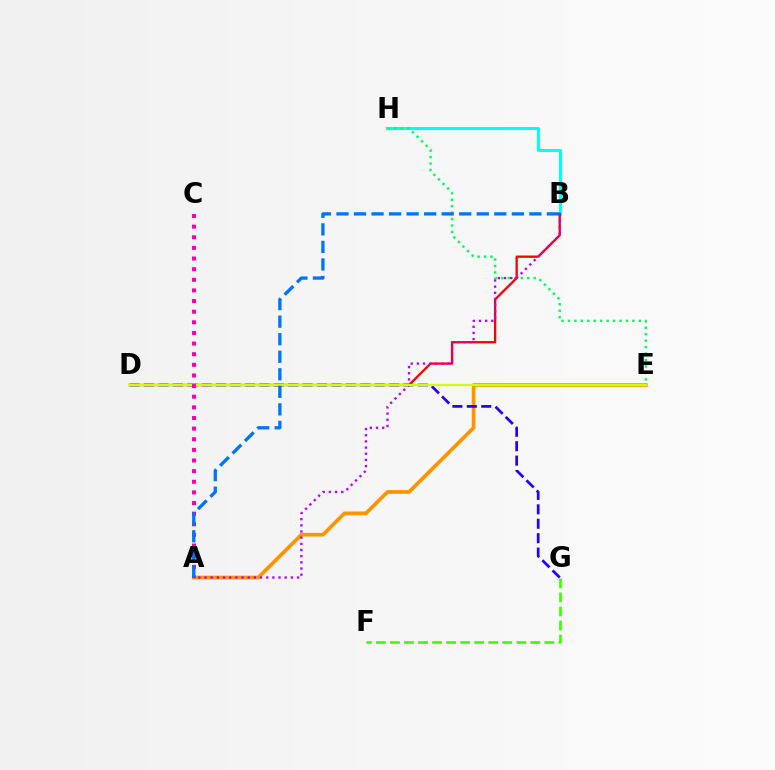{('A', 'E'): [{'color': '#ff9400', 'line_style': 'solid', 'thickness': 2.67}], ('B', 'H'): [{'color': '#00fff6', 'line_style': 'solid', 'thickness': 2.18}], ('E', 'H'): [{'color': '#00ff5c', 'line_style': 'dotted', 'thickness': 1.75}], ('D', 'G'): [{'color': '#2500ff', 'line_style': 'dashed', 'thickness': 1.96}], ('B', 'D'): [{'color': '#ff0000', 'line_style': 'solid', 'thickness': 1.66}], ('A', 'B'): [{'color': '#b900ff', 'line_style': 'dotted', 'thickness': 1.68}, {'color': '#0074ff', 'line_style': 'dashed', 'thickness': 2.38}], ('D', 'E'): [{'color': '#d1ff00', 'line_style': 'solid', 'thickness': 1.62}], ('A', 'C'): [{'color': '#ff00ac', 'line_style': 'dotted', 'thickness': 2.89}], ('F', 'G'): [{'color': '#3dff00', 'line_style': 'dashed', 'thickness': 1.91}]}